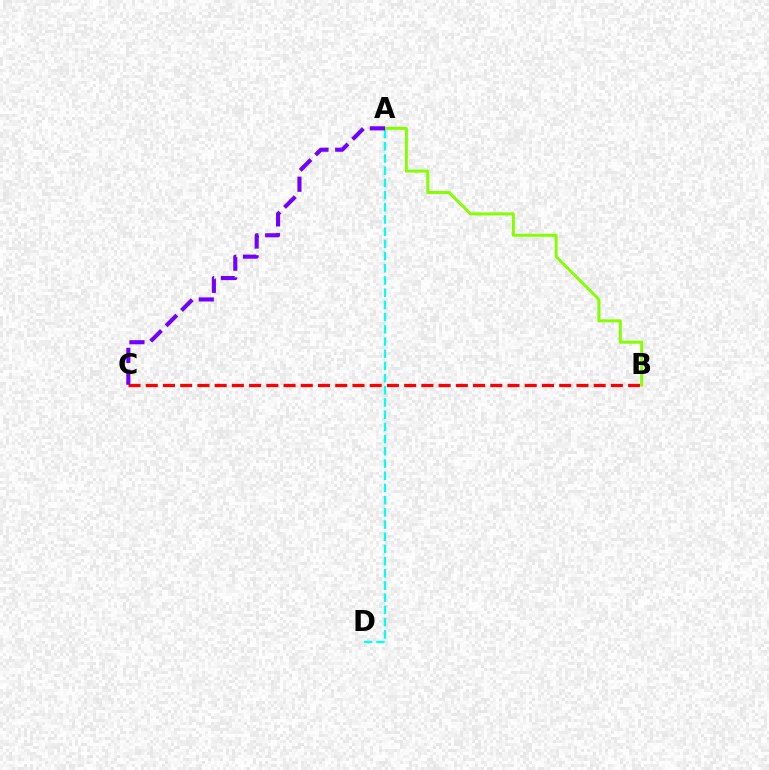{('A', 'D'): [{'color': '#00fff6', 'line_style': 'dashed', 'thickness': 1.66}], ('B', 'C'): [{'color': '#ff0000', 'line_style': 'dashed', 'thickness': 2.34}], ('A', 'B'): [{'color': '#84ff00', 'line_style': 'solid', 'thickness': 2.13}], ('A', 'C'): [{'color': '#7200ff', 'line_style': 'dashed', 'thickness': 2.96}]}